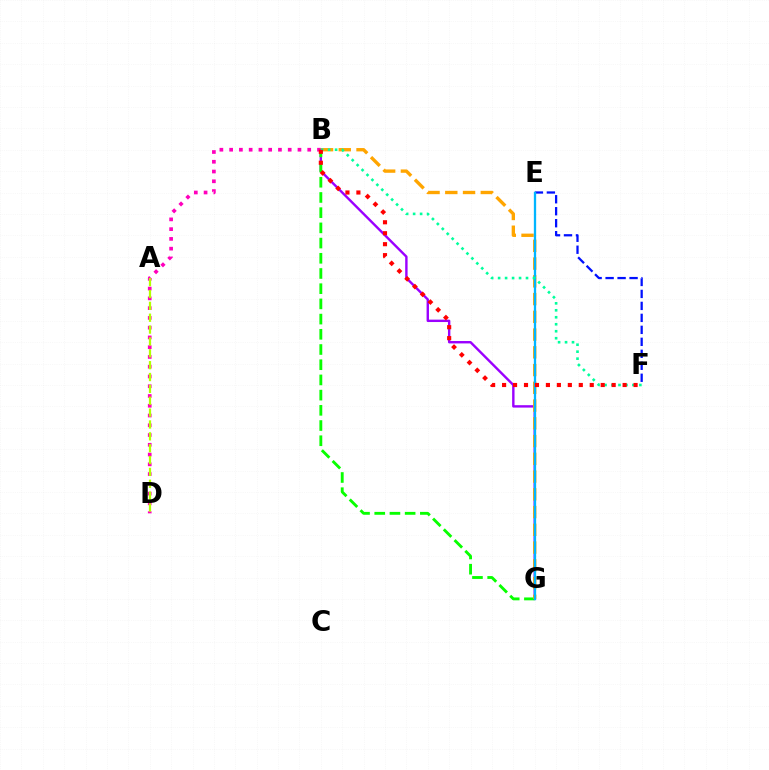{('B', 'G'): [{'color': '#9b00ff', 'line_style': 'solid', 'thickness': 1.73}, {'color': '#08ff00', 'line_style': 'dashed', 'thickness': 2.07}, {'color': '#ffa500', 'line_style': 'dashed', 'thickness': 2.41}], ('B', 'D'): [{'color': '#ff00bd', 'line_style': 'dotted', 'thickness': 2.65}], ('A', 'D'): [{'color': '#b3ff00', 'line_style': 'dashed', 'thickness': 1.61}], ('E', 'F'): [{'color': '#0010ff', 'line_style': 'dashed', 'thickness': 1.63}], ('E', 'G'): [{'color': '#00b5ff', 'line_style': 'solid', 'thickness': 1.65}], ('B', 'F'): [{'color': '#00ff9d', 'line_style': 'dotted', 'thickness': 1.89}, {'color': '#ff0000', 'line_style': 'dotted', 'thickness': 2.98}]}